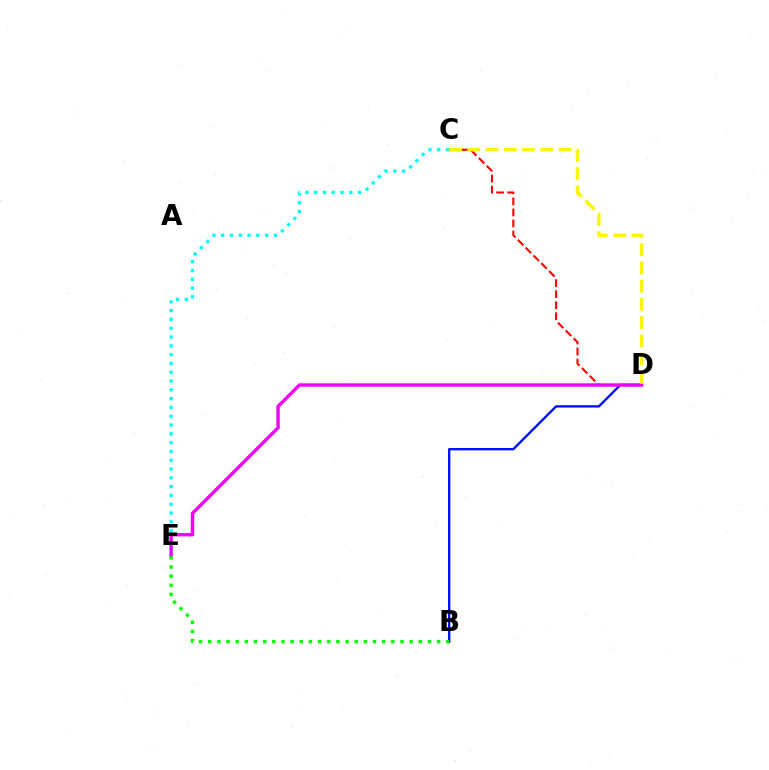{('C', 'E'): [{'color': '#00fff6', 'line_style': 'dotted', 'thickness': 2.39}], ('B', 'D'): [{'color': '#0010ff', 'line_style': 'solid', 'thickness': 1.7}], ('C', 'D'): [{'color': '#ff0000', 'line_style': 'dashed', 'thickness': 1.5}, {'color': '#fcf500', 'line_style': 'dashed', 'thickness': 2.48}], ('D', 'E'): [{'color': '#ee00ff', 'line_style': 'solid', 'thickness': 2.43}], ('B', 'E'): [{'color': '#08ff00', 'line_style': 'dotted', 'thickness': 2.49}]}